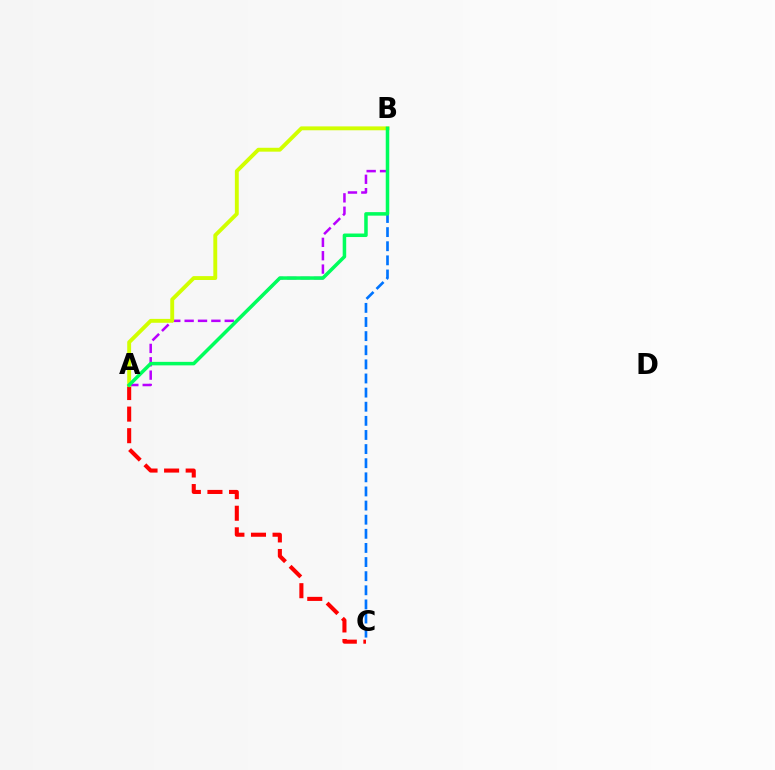{('A', 'C'): [{'color': '#ff0000', 'line_style': 'dashed', 'thickness': 2.93}], ('B', 'C'): [{'color': '#0074ff', 'line_style': 'dashed', 'thickness': 1.92}], ('A', 'B'): [{'color': '#b900ff', 'line_style': 'dashed', 'thickness': 1.82}, {'color': '#d1ff00', 'line_style': 'solid', 'thickness': 2.8}, {'color': '#00ff5c', 'line_style': 'solid', 'thickness': 2.53}]}